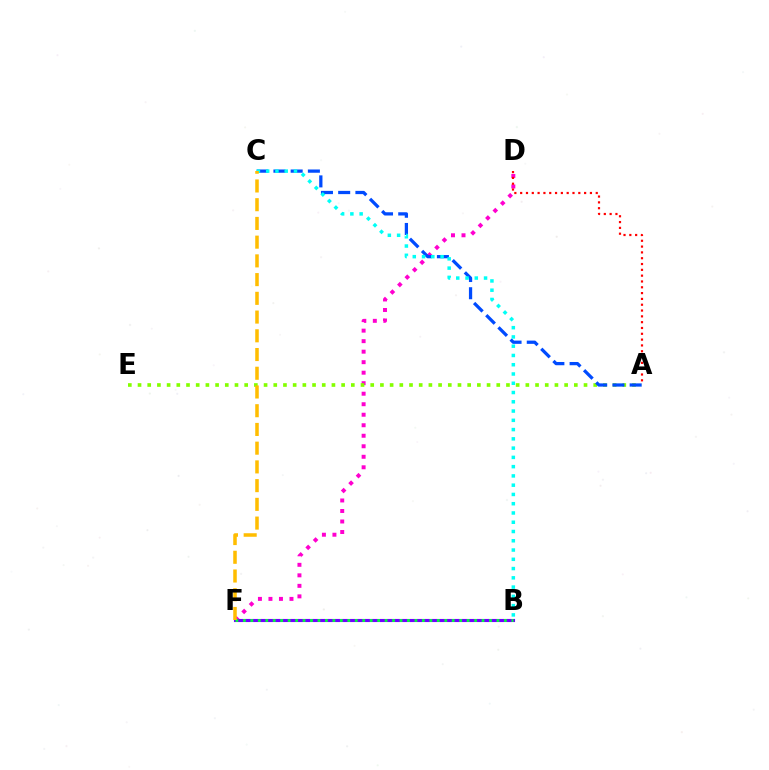{('D', 'F'): [{'color': '#ff00cf', 'line_style': 'dotted', 'thickness': 2.86}], ('A', 'E'): [{'color': '#84ff00', 'line_style': 'dotted', 'thickness': 2.63}], ('A', 'C'): [{'color': '#004bff', 'line_style': 'dashed', 'thickness': 2.34}], ('B', 'C'): [{'color': '#00fff6', 'line_style': 'dotted', 'thickness': 2.52}], ('B', 'F'): [{'color': '#7200ff', 'line_style': 'solid', 'thickness': 2.24}, {'color': '#00ff39', 'line_style': 'dotted', 'thickness': 2.03}], ('C', 'F'): [{'color': '#ffbd00', 'line_style': 'dashed', 'thickness': 2.54}], ('A', 'D'): [{'color': '#ff0000', 'line_style': 'dotted', 'thickness': 1.58}]}